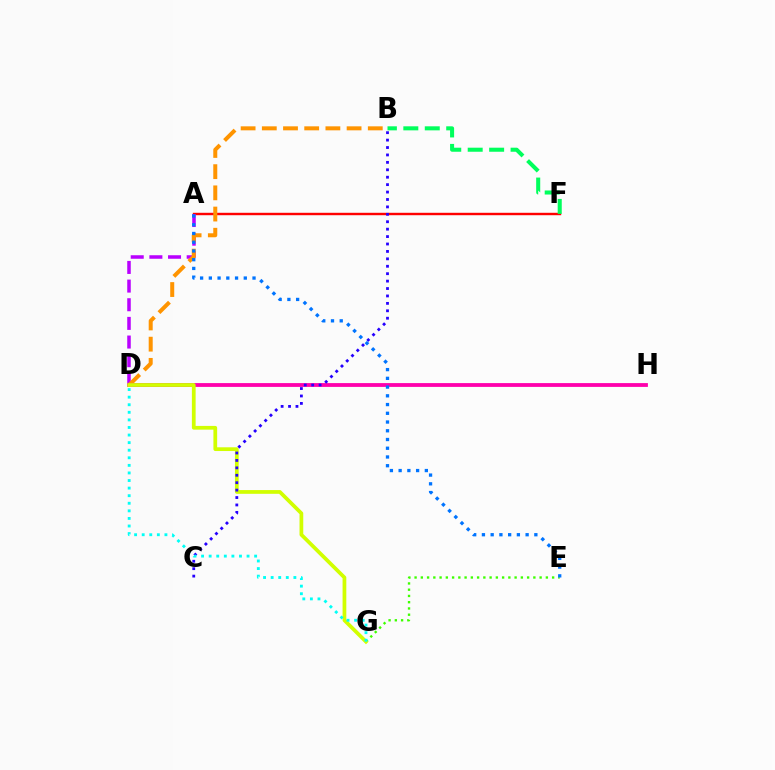{('A', 'F'): [{'color': '#ff0000', 'line_style': 'solid', 'thickness': 1.74}], ('E', 'G'): [{'color': '#3dff00', 'line_style': 'dotted', 'thickness': 1.7}], ('A', 'D'): [{'color': '#b900ff', 'line_style': 'dashed', 'thickness': 2.53}], ('B', 'D'): [{'color': '#ff9400', 'line_style': 'dashed', 'thickness': 2.88}], ('D', 'H'): [{'color': '#ff00ac', 'line_style': 'solid', 'thickness': 2.74}], ('B', 'F'): [{'color': '#00ff5c', 'line_style': 'dashed', 'thickness': 2.91}], ('D', 'G'): [{'color': '#d1ff00', 'line_style': 'solid', 'thickness': 2.69}, {'color': '#00fff6', 'line_style': 'dotted', 'thickness': 2.06}], ('B', 'C'): [{'color': '#2500ff', 'line_style': 'dotted', 'thickness': 2.02}], ('A', 'E'): [{'color': '#0074ff', 'line_style': 'dotted', 'thickness': 2.37}]}